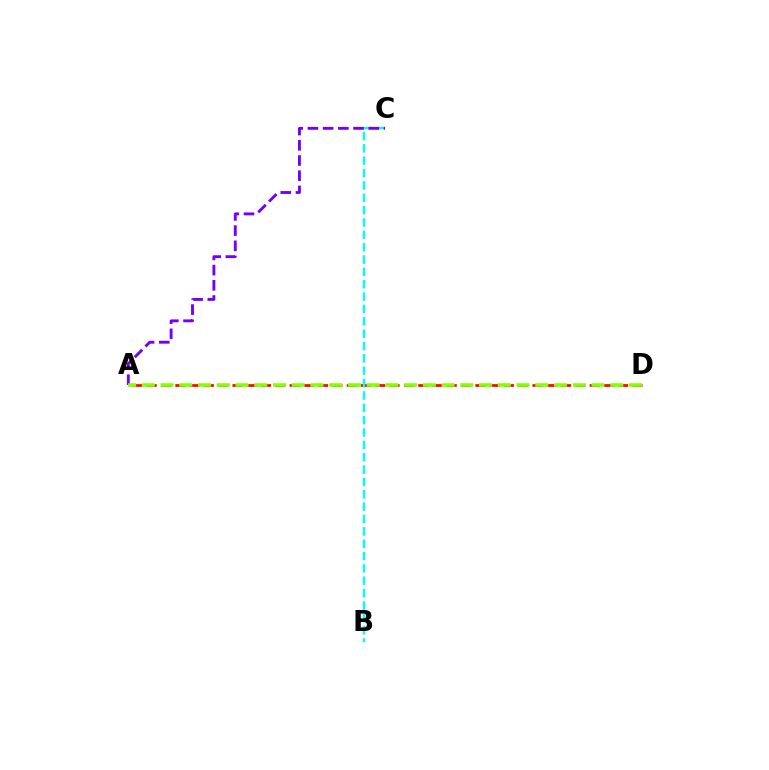{('A', 'D'): [{'color': '#ff0000', 'line_style': 'dashed', 'thickness': 1.94}, {'color': '#84ff00', 'line_style': 'dashed', 'thickness': 2.55}], ('B', 'C'): [{'color': '#00fff6', 'line_style': 'dashed', 'thickness': 1.68}], ('A', 'C'): [{'color': '#7200ff', 'line_style': 'dashed', 'thickness': 2.07}]}